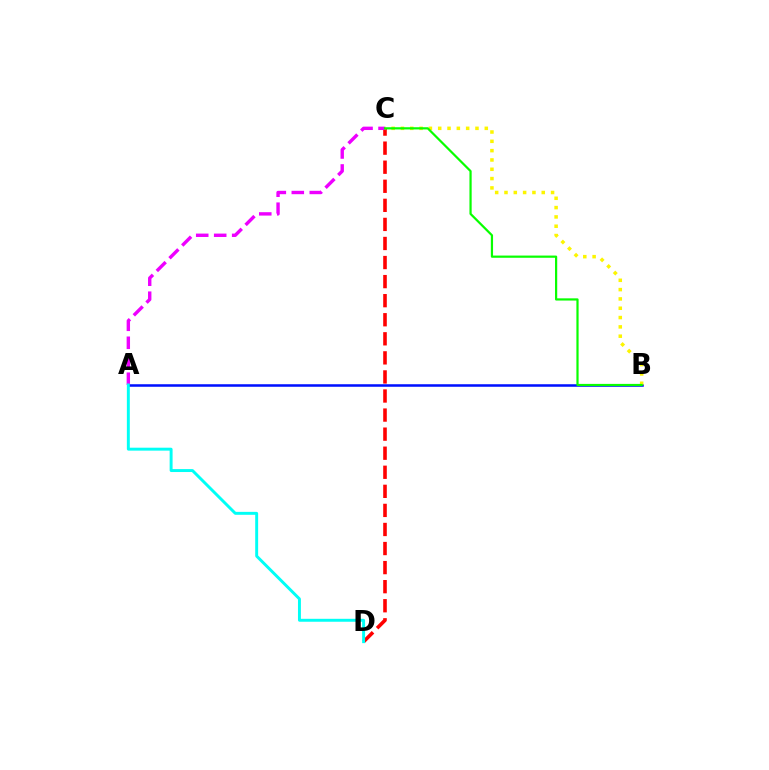{('C', 'D'): [{'color': '#ff0000', 'line_style': 'dashed', 'thickness': 2.59}], ('A', 'C'): [{'color': '#ee00ff', 'line_style': 'dashed', 'thickness': 2.44}], ('A', 'B'): [{'color': '#0010ff', 'line_style': 'solid', 'thickness': 1.82}], ('A', 'D'): [{'color': '#00fff6', 'line_style': 'solid', 'thickness': 2.12}], ('B', 'C'): [{'color': '#fcf500', 'line_style': 'dotted', 'thickness': 2.53}, {'color': '#08ff00', 'line_style': 'solid', 'thickness': 1.59}]}